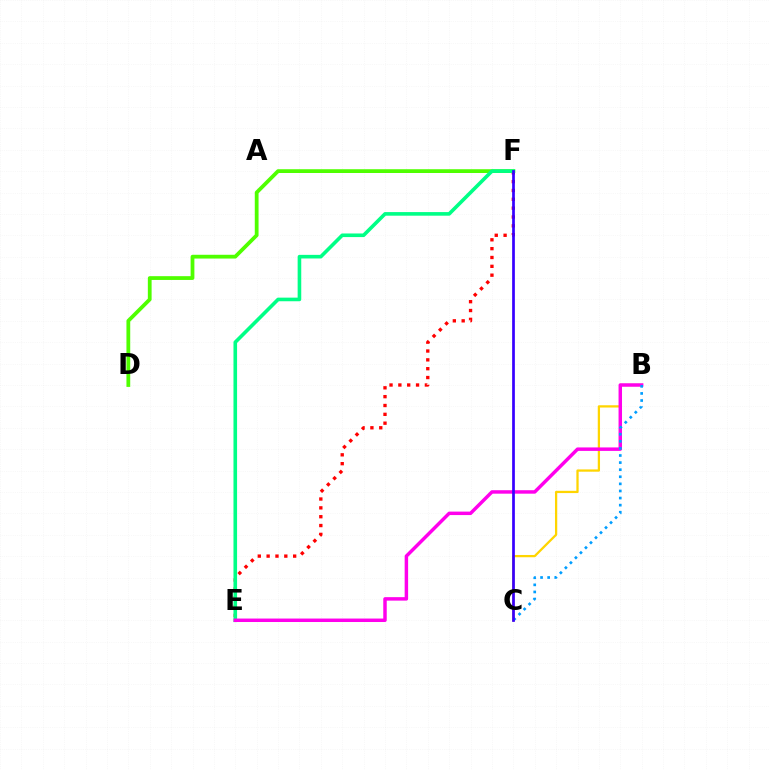{('E', 'F'): [{'color': '#ff0000', 'line_style': 'dotted', 'thickness': 2.4}, {'color': '#00ff86', 'line_style': 'solid', 'thickness': 2.6}], ('D', 'F'): [{'color': '#4fff00', 'line_style': 'solid', 'thickness': 2.72}], ('B', 'C'): [{'color': '#ffd500', 'line_style': 'solid', 'thickness': 1.63}, {'color': '#009eff', 'line_style': 'dotted', 'thickness': 1.93}], ('B', 'E'): [{'color': '#ff00ed', 'line_style': 'solid', 'thickness': 2.49}], ('C', 'F'): [{'color': '#3700ff', 'line_style': 'solid', 'thickness': 1.96}]}